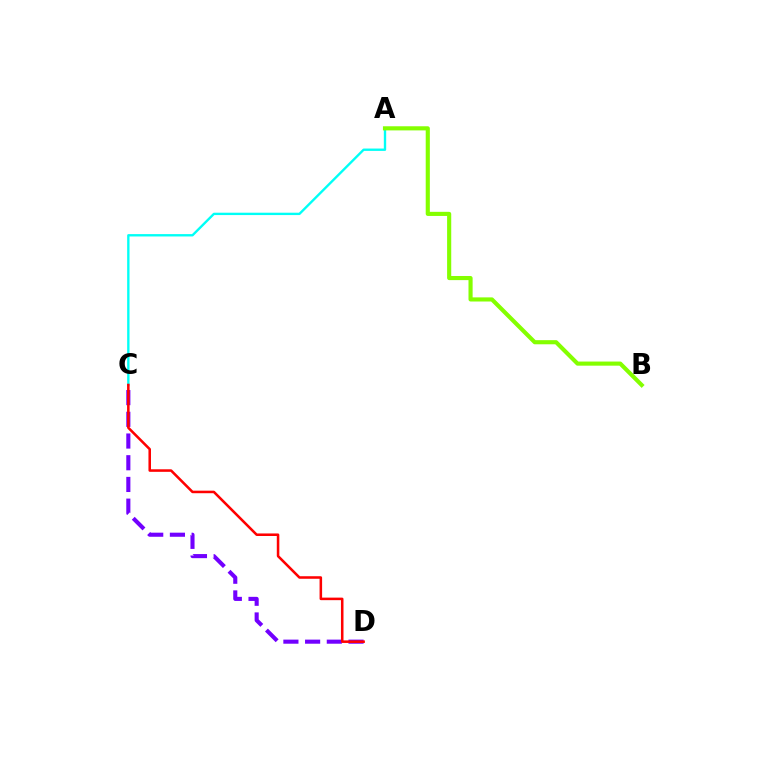{('A', 'C'): [{'color': '#00fff6', 'line_style': 'solid', 'thickness': 1.7}], ('C', 'D'): [{'color': '#7200ff', 'line_style': 'dashed', 'thickness': 2.95}, {'color': '#ff0000', 'line_style': 'solid', 'thickness': 1.83}], ('A', 'B'): [{'color': '#84ff00', 'line_style': 'solid', 'thickness': 2.97}]}